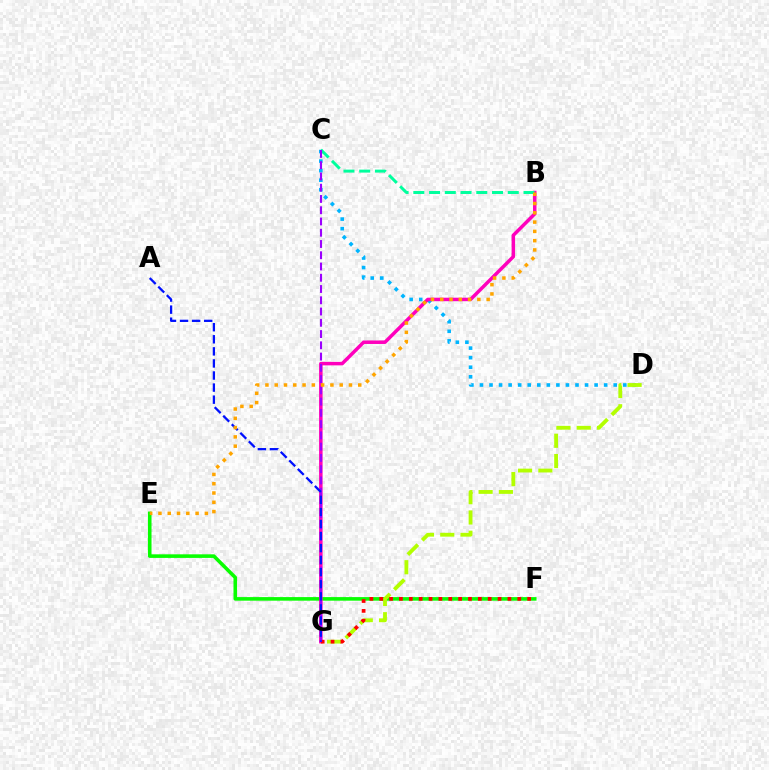{('E', 'F'): [{'color': '#08ff00', 'line_style': 'solid', 'thickness': 2.58}], ('C', 'D'): [{'color': '#00b5ff', 'line_style': 'dotted', 'thickness': 2.6}], ('B', 'G'): [{'color': '#ff00bd', 'line_style': 'solid', 'thickness': 2.51}], ('D', 'G'): [{'color': '#b3ff00', 'line_style': 'dashed', 'thickness': 2.76}], ('B', 'C'): [{'color': '#00ff9d', 'line_style': 'dashed', 'thickness': 2.14}], ('F', 'G'): [{'color': '#ff0000', 'line_style': 'dotted', 'thickness': 2.68}], ('C', 'G'): [{'color': '#9b00ff', 'line_style': 'dashed', 'thickness': 1.53}], ('A', 'G'): [{'color': '#0010ff', 'line_style': 'dashed', 'thickness': 1.64}], ('B', 'E'): [{'color': '#ffa500', 'line_style': 'dotted', 'thickness': 2.52}]}